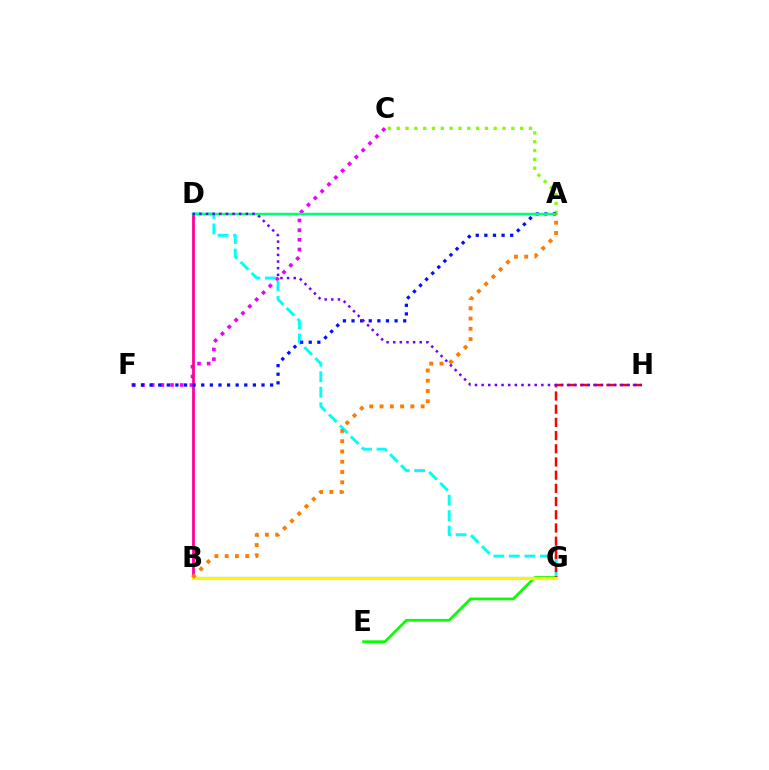{('A', 'C'): [{'color': '#84ff00', 'line_style': 'dotted', 'thickness': 2.4}], ('C', 'F'): [{'color': '#ee00ff', 'line_style': 'dotted', 'thickness': 2.63}], ('D', 'G'): [{'color': '#00fff6', 'line_style': 'dashed', 'thickness': 2.11}], ('E', 'G'): [{'color': '#08ff00', 'line_style': 'solid', 'thickness': 1.97}], ('B', 'D'): [{'color': '#ff0094', 'line_style': 'solid', 'thickness': 2.0}], ('B', 'G'): [{'color': '#008cff', 'line_style': 'solid', 'thickness': 1.53}, {'color': '#fcf500', 'line_style': 'solid', 'thickness': 2.27}], ('A', 'F'): [{'color': '#0010ff', 'line_style': 'dotted', 'thickness': 2.34}], ('G', 'H'): [{'color': '#ff0000', 'line_style': 'dashed', 'thickness': 1.79}], ('A', 'D'): [{'color': '#00ff74', 'line_style': 'solid', 'thickness': 1.79}], ('A', 'B'): [{'color': '#ff7c00', 'line_style': 'dotted', 'thickness': 2.79}], ('D', 'H'): [{'color': '#7200ff', 'line_style': 'dotted', 'thickness': 1.8}]}